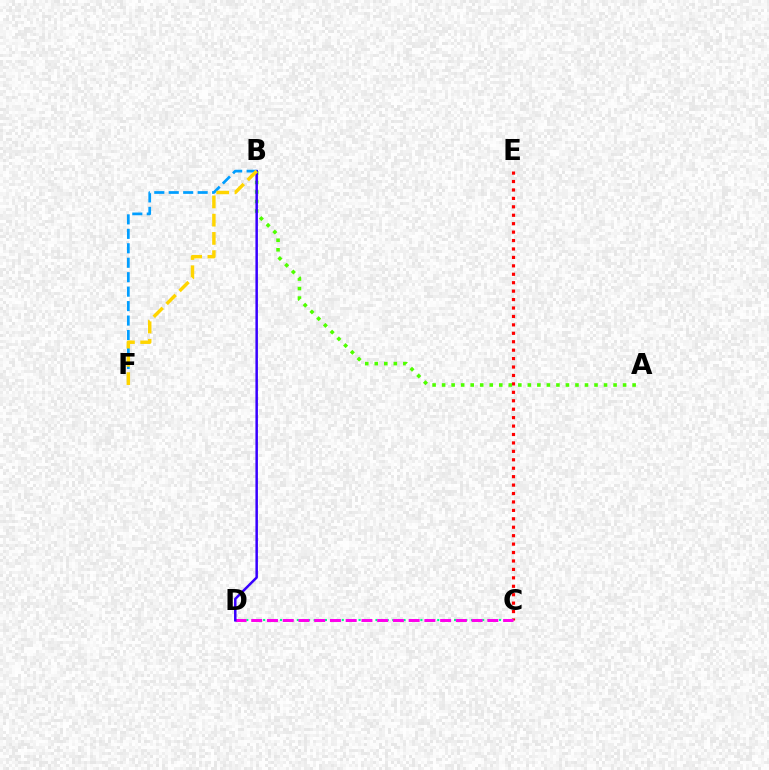{('C', 'E'): [{'color': '#ff0000', 'line_style': 'dotted', 'thickness': 2.29}], ('A', 'B'): [{'color': '#4fff00', 'line_style': 'dotted', 'thickness': 2.59}], ('C', 'D'): [{'color': '#00ff86', 'line_style': 'dotted', 'thickness': 1.53}, {'color': '#ff00ed', 'line_style': 'dashed', 'thickness': 2.14}], ('B', 'D'): [{'color': '#3700ff', 'line_style': 'solid', 'thickness': 1.8}], ('B', 'F'): [{'color': '#009eff', 'line_style': 'dashed', 'thickness': 1.96}, {'color': '#ffd500', 'line_style': 'dashed', 'thickness': 2.48}]}